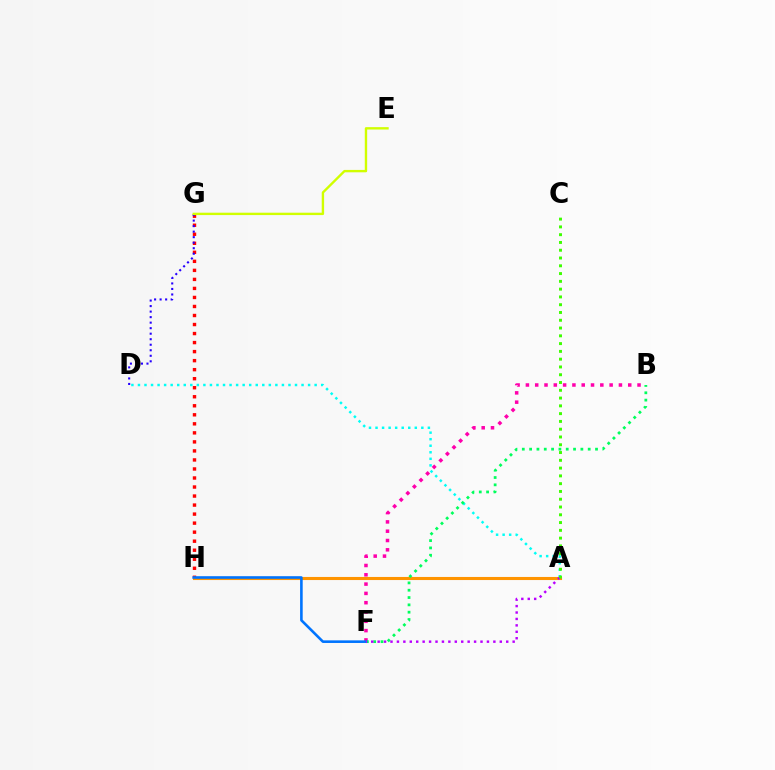{('G', 'H'): [{'color': '#ff0000', 'line_style': 'dotted', 'thickness': 2.45}], ('A', 'D'): [{'color': '#00fff6', 'line_style': 'dotted', 'thickness': 1.78}], ('B', 'F'): [{'color': '#ff00ac', 'line_style': 'dotted', 'thickness': 2.53}, {'color': '#00ff5c', 'line_style': 'dotted', 'thickness': 1.99}], ('A', 'H'): [{'color': '#ff9400', 'line_style': 'solid', 'thickness': 2.22}], ('D', 'G'): [{'color': '#2500ff', 'line_style': 'dotted', 'thickness': 1.5}], ('F', 'H'): [{'color': '#0074ff', 'line_style': 'solid', 'thickness': 1.88}], ('A', 'F'): [{'color': '#b900ff', 'line_style': 'dotted', 'thickness': 1.75}], ('A', 'C'): [{'color': '#3dff00', 'line_style': 'dotted', 'thickness': 2.11}], ('E', 'G'): [{'color': '#d1ff00', 'line_style': 'solid', 'thickness': 1.71}]}